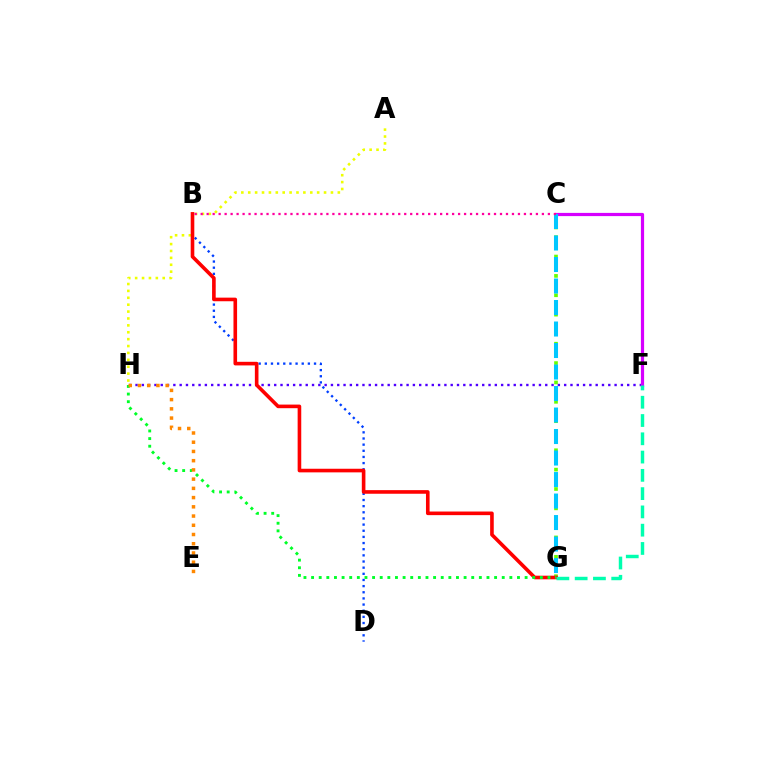{('A', 'H'): [{'color': '#eeff00', 'line_style': 'dotted', 'thickness': 1.87}], ('C', 'G'): [{'color': '#66ff00', 'line_style': 'dotted', 'thickness': 2.63}, {'color': '#00c7ff', 'line_style': 'dashed', 'thickness': 2.92}], ('F', 'H'): [{'color': '#4f00ff', 'line_style': 'dotted', 'thickness': 1.71}], ('B', 'D'): [{'color': '#003fff', 'line_style': 'dotted', 'thickness': 1.67}], ('B', 'G'): [{'color': '#ff0000', 'line_style': 'solid', 'thickness': 2.6}], ('G', 'H'): [{'color': '#00ff27', 'line_style': 'dotted', 'thickness': 2.07}], ('E', 'H'): [{'color': '#ff8800', 'line_style': 'dotted', 'thickness': 2.51}], ('C', 'F'): [{'color': '#d600ff', 'line_style': 'solid', 'thickness': 2.3}], ('F', 'G'): [{'color': '#00ffaf', 'line_style': 'dashed', 'thickness': 2.48}], ('B', 'C'): [{'color': '#ff00a0', 'line_style': 'dotted', 'thickness': 1.63}]}